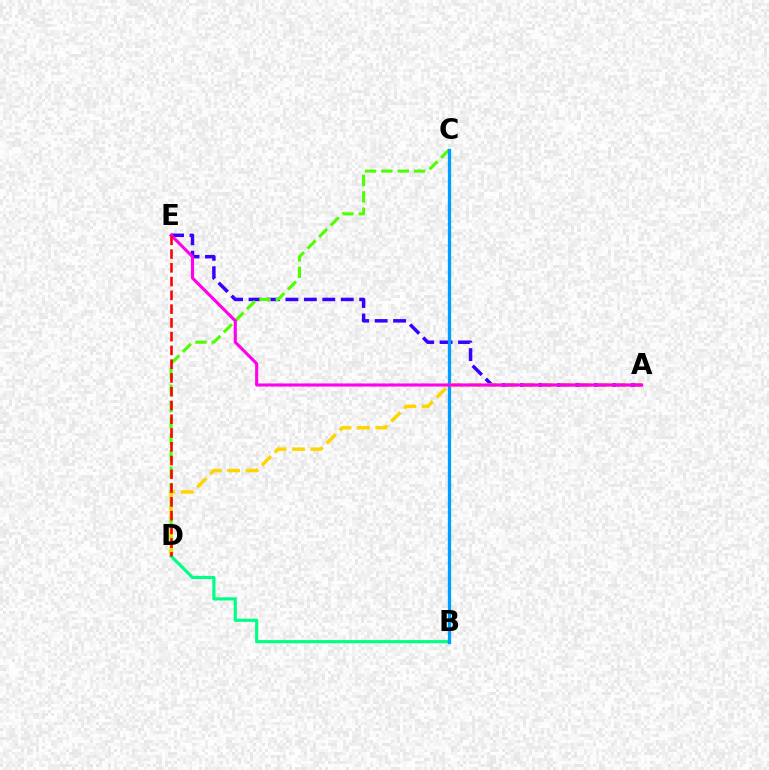{('A', 'E'): [{'color': '#3700ff', 'line_style': 'dashed', 'thickness': 2.51}, {'color': '#ff00ed', 'line_style': 'solid', 'thickness': 2.23}], ('C', 'D'): [{'color': '#4fff00', 'line_style': 'dashed', 'thickness': 2.22}], ('B', 'D'): [{'color': '#00ff86', 'line_style': 'solid', 'thickness': 2.27}], ('B', 'C'): [{'color': '#009eff', 'line_style': 'solid', 'thickness': 2.37}], ('A', 'D'): [{'color': '#ffd500', 'line_style': 'dashed', 'thickness': 2.51}], ('D', 'E'): [{'color': '#ff0000', 'line_style': 'dashed', 'thickness': 1.87}]}